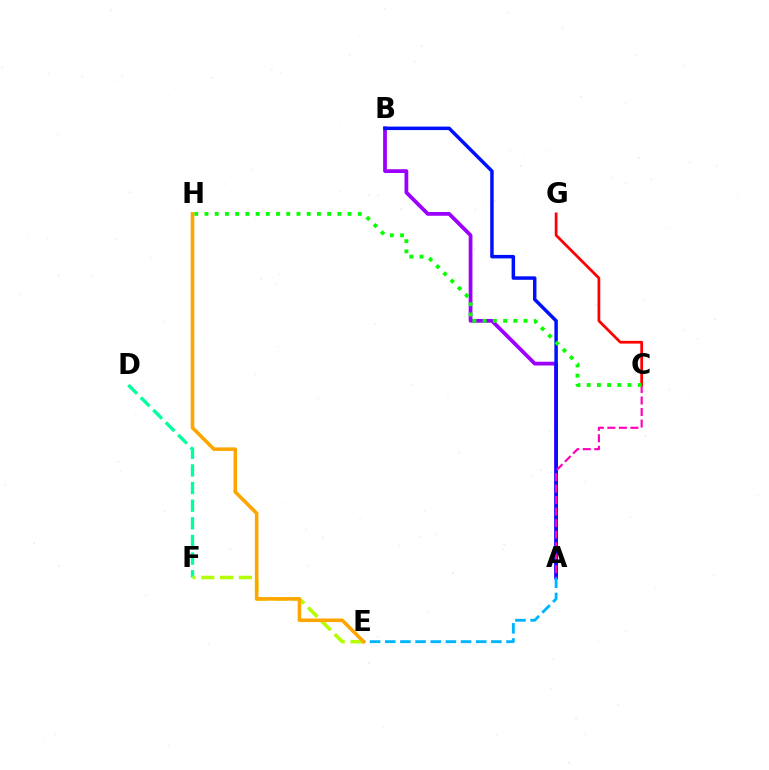{('D', 'F'): [{'color': '#00ff9d', 'line_style': 'dashed', 'thickness': 2.4}], ('A', 'B'): [{'color': '#9b00ff', 'line_style': 'solid', 'thickness': 2.71}, {'color': '#0010ff', 'line_style': 'solid', 'thickness': 2.51}], ('E', 'F'): [{'color': '#b3ff00', 'line_style': 'dashed', 'thickness': 2.56}], ('A', 'C'): [{'color': '#ff00bd', 'line_style': 'dashed', 'thickness': 1.56}], ('A', 'E'): [{'color': '#00b5ff', 'line_style': 'dashed', 'thickness': 2.06}], ('C', 'G'): [{'color': '#ff0000', 'line_style': 'solid', 'thickness': 1.97}], ('C', 'H'): [{'color': '#08ff00', 'line_style': 'dotted', 'thickness': 2.78}], ('E', 'H'): [{'color': '#ffa500', 'line_style': 'solid', 'thickness': 2.57}]}